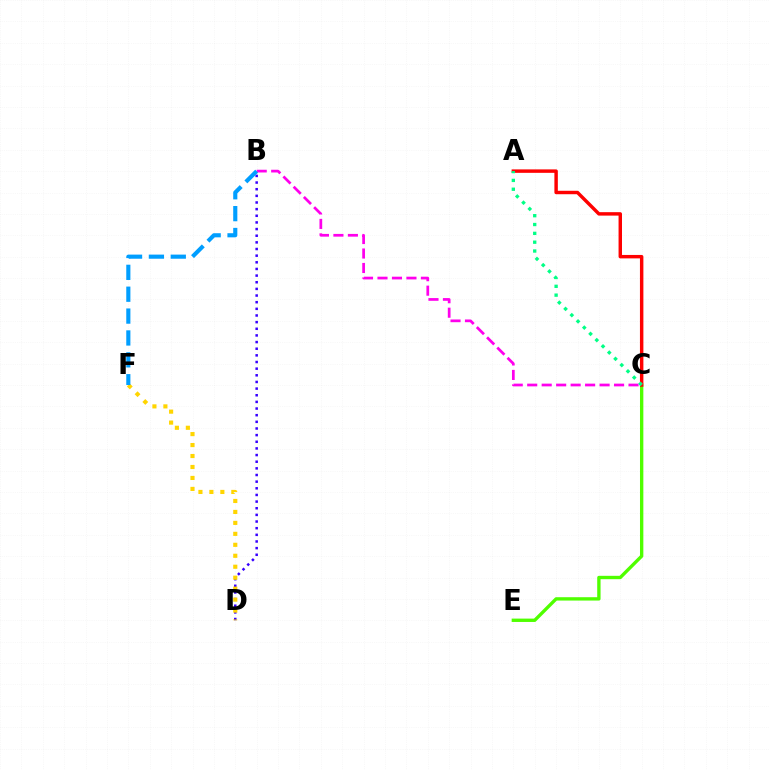{('C', 'E'): [{'color': '#4fff00', 'line_style': 'solid', 'thickness': 2.42}], ('B', 'D'): [{'color': '#3700ff', 'line_style': 'dotted', 'thickness': 1.81}], ('A', 'C'): [{'color': '#ff0000', 'line_style': 'solid', 'thickness': 2.48}, {'color': '#00ff86', 'line_style': 'dotted', 'thickness': 2.4}], ('B', 'C'): [{'color': '#ff00ed', 'line_style': 'dashed', 'thickness': 1.97}], ('D', 'F'): [{'color': '#ffd500', 'line_style': 'dotted', 'thickness': 2.98}], ('B', 'F'): [{'color': '#009eff', 'line_style': 'dashed', 'thickness': 2.97}]}